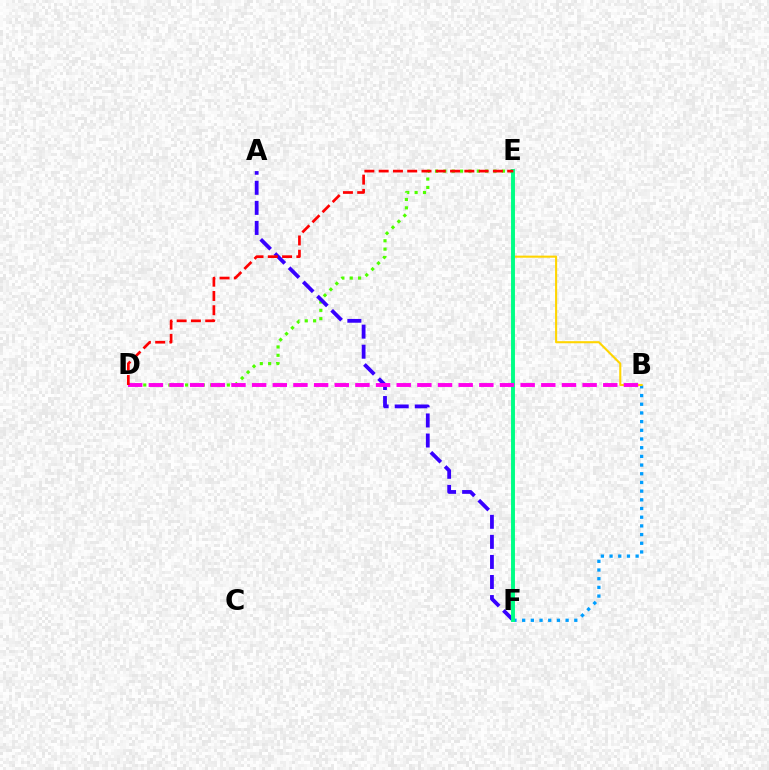{('D', 'E'): [{'color': '#4fff00', 'line_style': 'dotted', 'thickness': 2.27}, {'color': '#ff0000', 'line_style': 'dashed', 'thickness': 1.94}], ('B', 'F'): [{'color': '#009eff', 'line_style': 'dotted', 'thickness': 2.36}], ('B', 'E'): [{'color': '#ffd500', 'line_style': 'solid', 'thickness': 1.51}], ('A', 'F'): [{'color': '#3700ff', 'line_style': 'dashed', 'thickness': 2.73}], ('E', 'F'): [{'color': '#00ff86', 'line_style': 'solid', 'thickness': 2.82}], ('B', 'D'): [{'color': '#ff00ed', 'line_style': 'dashed', 'thickness': 2.81}]}